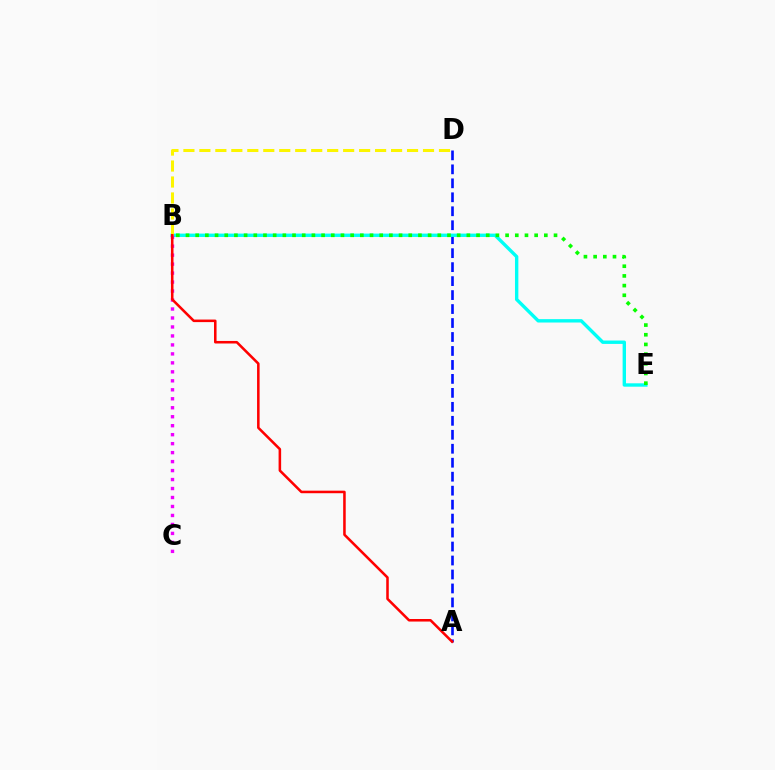{('A', 'D'): [{'color': '#0010ff', 'line_style': 'dashed', 'thickness': 1.9}], ('B', 'E'): [{'color': '#00fff6', 'line_style': 'solid', 'thickness': 2.43}, {'color': '#08ff00', 'line_style': 'dotted', 'thickness': 2.63}], ('B', 'C'): [{'color': '#ee00ff', 'line_style': 'dotted', 'thickness': 2.44}], ('B', 'D'): [{'color': '#fcf500', 'line_style': 'dashed', 'thickness': 2.17}], ('A', 'B'): [{'color': '#ff0000', 'line_style': 'solid', 'thickness': 1.83}]}